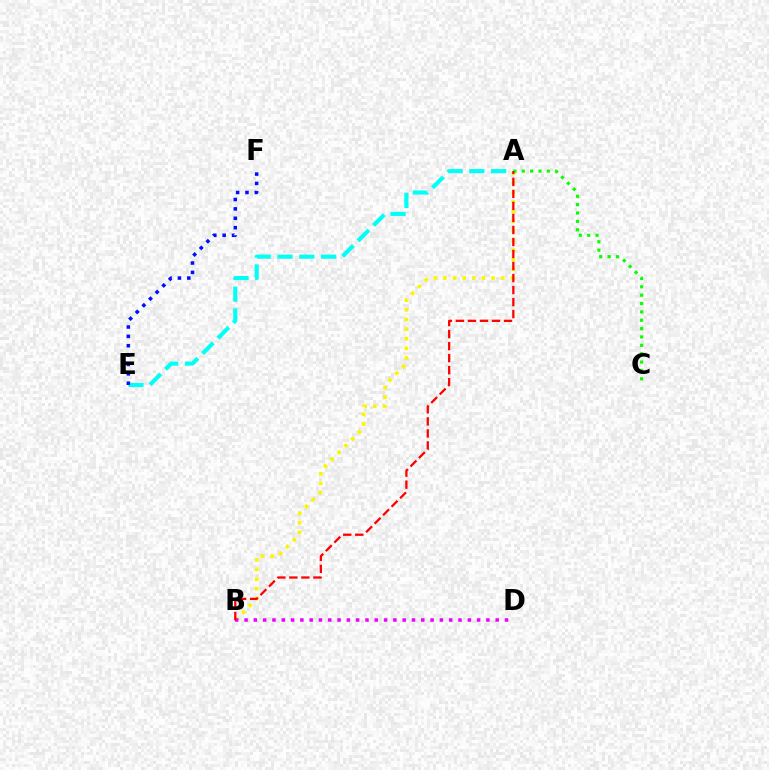{('A', 'E'): [{'color': '#00fff6', 'line_style': 'dashed', 'thickness': 2.96}], ('A', 'B'): [{'color': '#fcf500', 'line_style': 'dotted', 'thickness': 2.62}, {'color': '#ff0000', 'line_style': 'dashed', 'thickness': 1.63}], ('E', 'F'): [{'color': '#0010ff', 'line_style': 'dotted', 'thickness': 2.55}], ('B', 'D'): [{'color': '#ee00ff', 'line_style': 'dotted', 'thickness': 2.53}], ('A', 'C'): [{'color': '#08ff00', 'line_style': 'dotted', 'thickness': 2.27}]}